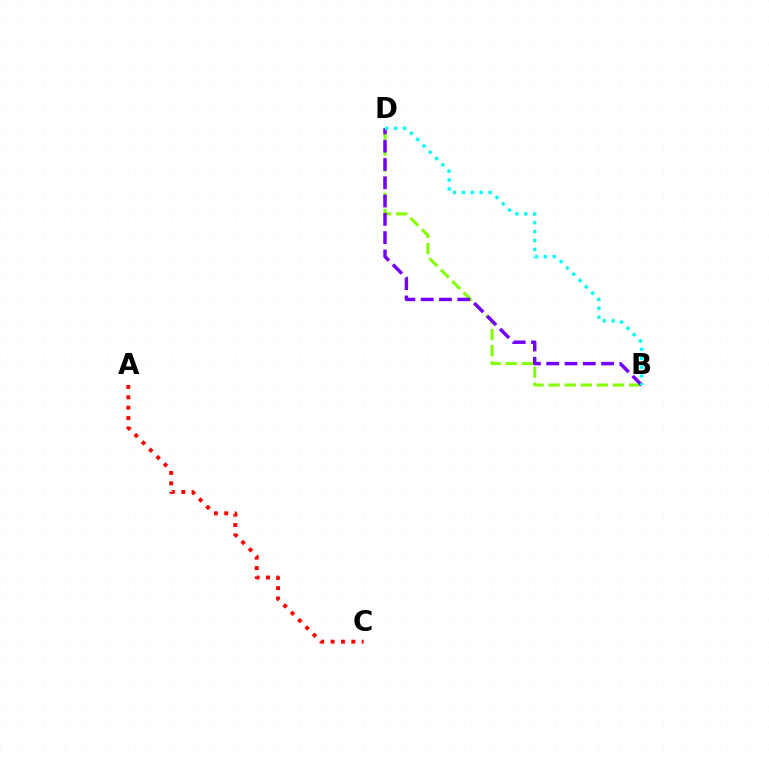{('B', 'D'): [{'color': '#84ff00', 'line_style': 'dashed', 'thickness': 2.19}, {'color': '#7200ff', 'line_style': 'dashed', 'thickness': 2.48}, {'color': '#00fff6', 'line_style': 'dotted', 'thickness': 2.42}], ('A', 'C'): [{'color': '#ff0000', 'line_style': 'dotted', 'thickness': 2.82}]}